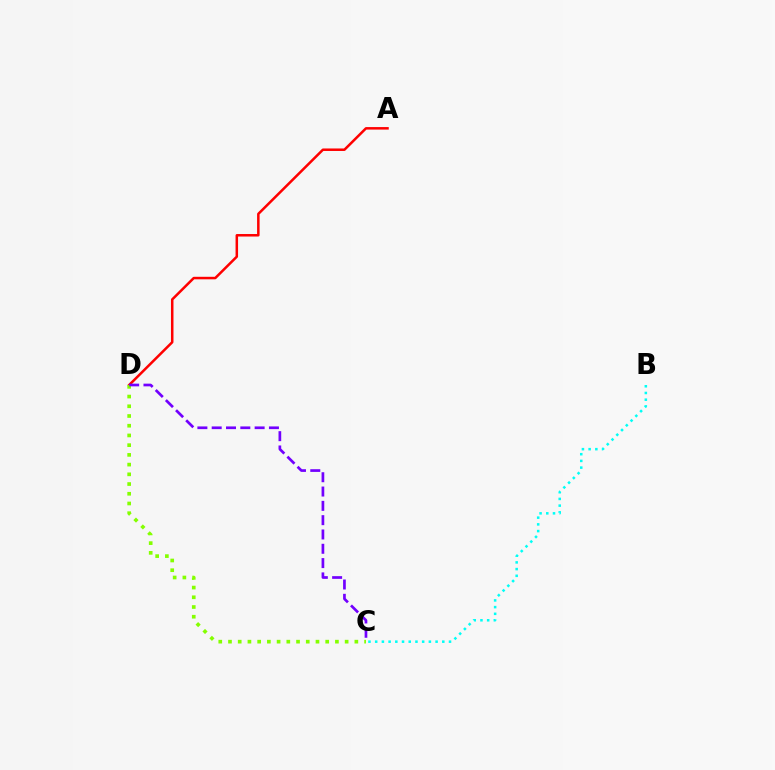{('A', 'D'): [{'color': '#ff0000', 'line_style': 'solid', 'thickness': 1.81}], ('B', 'C'): [{'color': '#00fff6', 'line_style': 'dotted', 'thickness': 1.82}], ('C', 'D'): [{'color': '#84ff00', 'line_style': 'dotted', 'thickness': 2.64}, {'color': '#7200ff', 'line_style': 'dashed', 'thickness': 1.94}]}